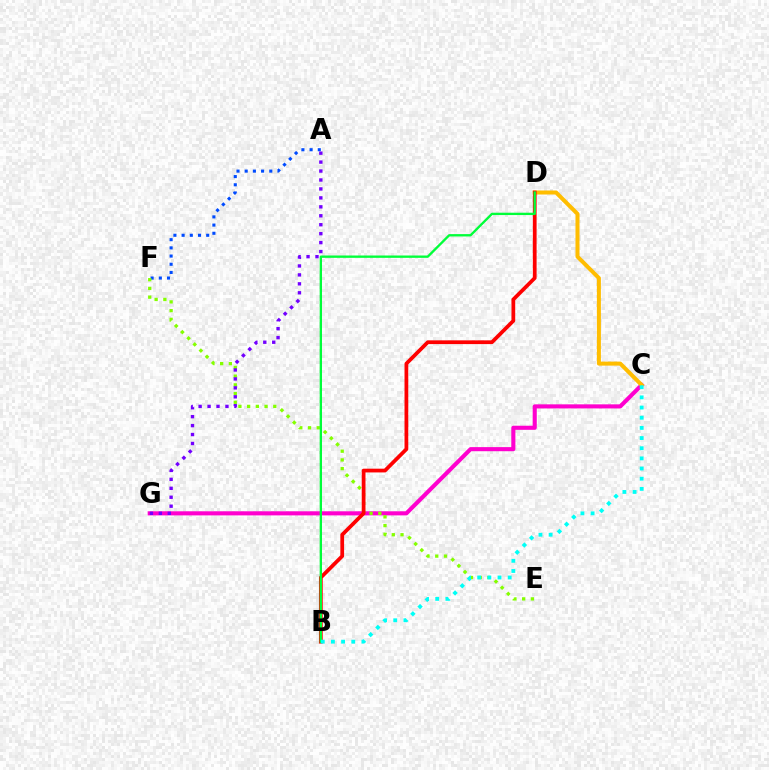{('C', 'G'): [{'color': '#ff00cf', 'line_style': 'solid', 'thickness': 2.95}], ('C', 'D'): [{'color': '#ffbd00', 'line_style': 'solid', 'thickness': 2.89}], ('A', 'F'): [{'color': '#004bff', 'line_style': 'dotted', 'thickness': 2.23}], ('E', 'F'): [{'color': '#84ff00', 'line_style': 'dotted', 'thickness': 2.37}], ('B', 'D'): [{'color': '#ff0000', 'line_style': 'solid', 'thickness': 2.7}, {'color': '#00ff39', 'line_style': 'solid', 'thickness': 1.69}], ('B', 'C'): [{'color': '#00fff6', 'line_style': 'dotted', 'thickness': 2.76}], ('A', 'G'): [{'color': '#7200ff', 'line_style': 'dotted', 'thickness': 2.43}]}